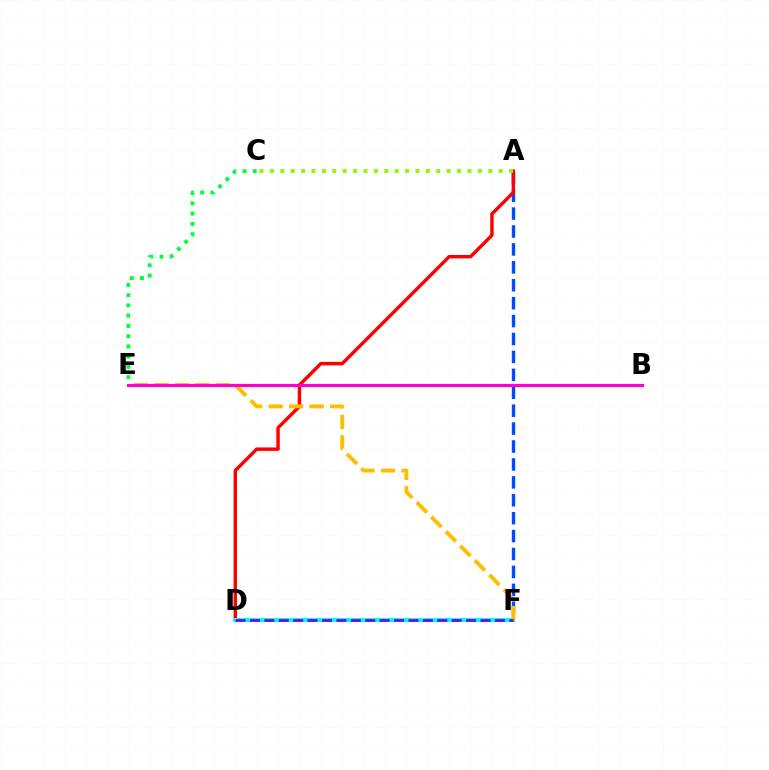{('A', 'F'): [{'color': '#004bff', 'line_style': 'dashed', 'thickness': 2.43}], ('C', 'E'): [{'color': '#00ff39', 'line_style': 'dotted', 'thickness': 2.78}], ('A', 'D'): [{'color': '#ff0000', 'line_style': 'solid', 'thickness': 2.47}], ('D', 'F'): [{'color': '#00fff6', 'line_style': 'solid', 'thickness': 2.98}, {'color': '#7200ff', 'line_style': 'dashed', 'thickness': 1.96}], ('E', 'F'): [{'color': '#ffbd00', 'line_style': 'dashed', 'thickness': 2.79}], ('B', 'E'): [{'color': '#ff00cf', 'line_style': 'solid', 'thickness': 2.26}], ('A', 'C'): [{'color': '#84ff00', 'line_style': 'dotted', 'thickness': 2.83}]}